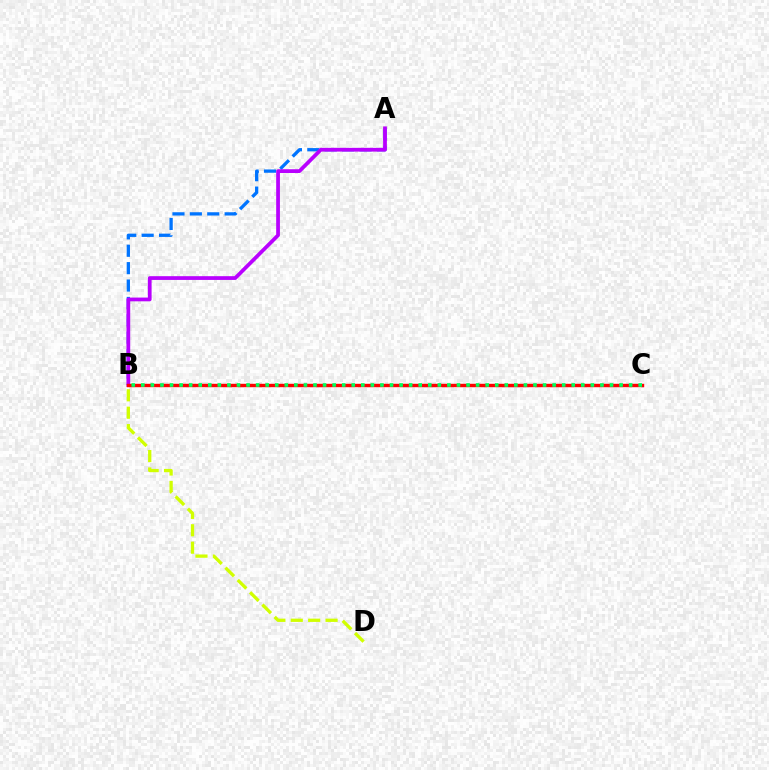{('A', 'B'): [{'color': '#0074ff', 'line_style': 'dashed', 'thickness': 2.36}, {'color': '#b900ff', 'line_style': 'solid', 'thickness': 2.7}], ('B', 'C'): [{'color': '#ff0000', 'line_style': 'solid', 'thickness': 2.46}, {'color': '#00ff5c', 'line_style': 'dotted', 'thickness': 2.6}], ('B', 'D'): [{'color': '#d1ff00', 'line_style': 'dashed', 'thickness': 2.36}]}